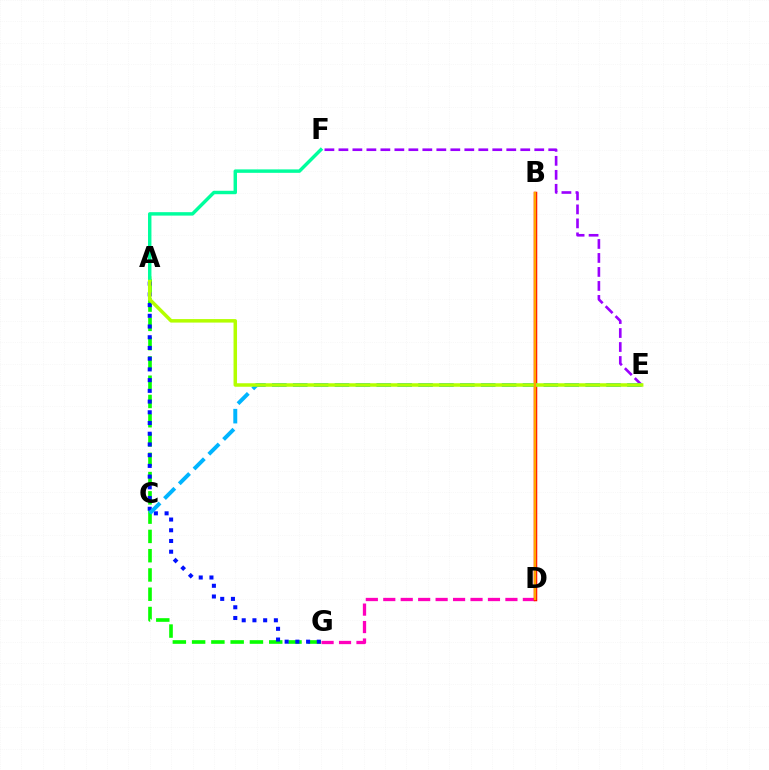{('E', 'F'): [{'color': '#9b00ff', 'line_style': 'dashed', 'thickness': 1.9}], ('A', 'G'): [{'color': '#08ff00', 'line_style': 'dashed', 'thickness': 2.62}, {'color': '#0010ff', 'line_style': 'dotted', 'thickness': 2.91}], ('D', 'G'): [{'color': '#ff00bd', 'line_style': 'dashed', 'thickness': 2.37}], ('B', 'D'): [{'color': '#ff0000', 'line_style': 'solid', 'thickness': 2.51}, {'color': '#ffa500', 'line_style': 'solid', 'thickness': 1.77}], ('C', 'E'): [{'color': '#00b5ff', 'line_style': 'dashed', 'thickness': 2.84}], ('A', 'E'): [{'color': '#b3ff00', 'line_style': 'solid', 'thickness': 2.52}], ('A', 'F'): [{'color': '#00ff9d', 'line_style': 'solid', 'thickness': 2.48}]}